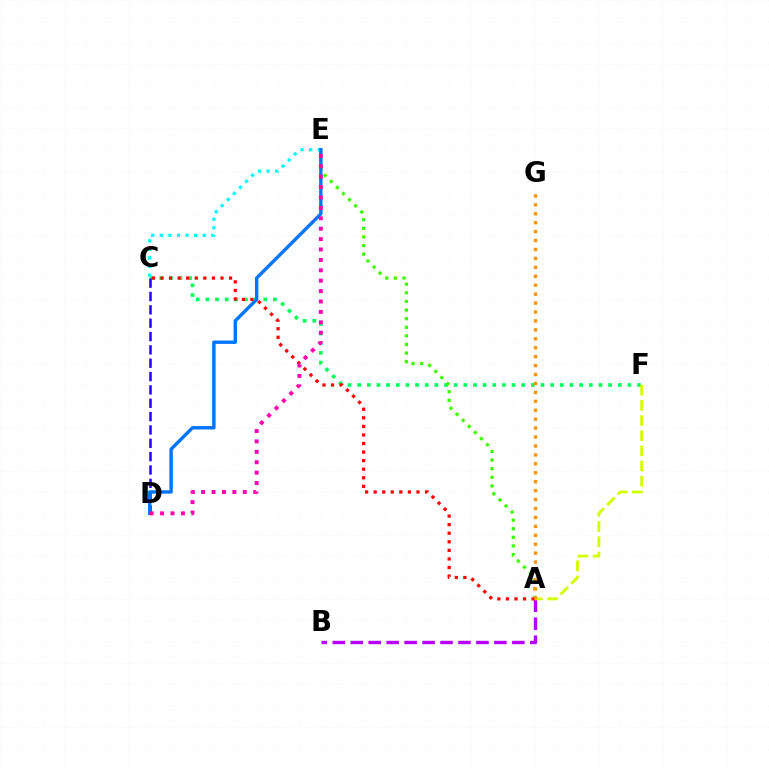{('C', 'F'): [{'color': '#00ff5c', 'line_style': 'dotted', 'thickness': 2.62}], ('A', 'B'): [{'color': '#b900ff', 'line_style': 'dashed', 'thickness': 2.44}], ('C', 'E'): [{'color': '#00fff6', 'line_style': 'dotted', 'thickness': 2.33}], ('C', 'D'): [{'color': '#2500ff', 'line_style': 'dashed', 'thickness': 1.81}], ('A', 'E'): [{'color': '#3dff00', 'line_style': 'dotted', 'thickness': 2.34}], ('D', 'E'): [{'color': '#0074ff', 'line_style': 'solid', 'thickness': 2.44}, {'color': '#ff00ac', 'line_style': 'dotted', 'thickness': 2.83}], ('A', 'F'): [{'color': '#d1ff00', 'line_style': 'dashed', 'thickness': 2.06}], ('A', 'C'): [{'color': '#ff0000', 'line_style': 'dotted', 'thickness': 2.33}], ('A', 'G'): [{'color': '#ff9400', 'line_style': 'dotted', 'thickness': 2.43}]}